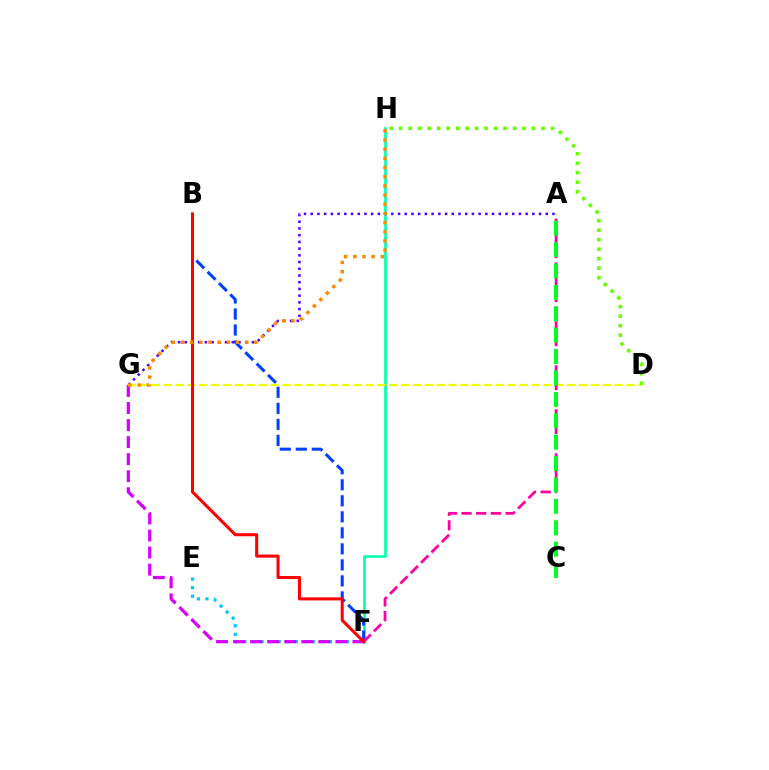{('F', 'H'): [{'color': '#00ffaf', 'line_style': 'solid', 'thickness': 1.91}], ('A', 'G'): [{'color': '#4f00ff', 'line_style': 'dotted', 'thickness': 1.82}], ('E', 'F'): [{'color': '#00c7ff', 'line_style': 'dotted', 'thickness': 2.32}], ('F', 'G'): [{'color': '#d600ff', 'line_style': 'dashed', 'thickness': 2.32}], ('D', 'G'): [{'color': '#eeff00', 'line_style': 'dashed', 'thickness': 1.61}], ('B', 'F'): [{'color': '#003fff', 'line_style': 'dashed', 'thickness': 2.18}, {'color': '#ff0000', 'line_style': 'solid', 'thickness': 2.19}], ('A', 'F'): [{'color': '#ff00a0', 'line_style': 'dashed', 'thickness': 1.99}], ('D', 'H'): [{'color': '#66ff00', 'line_style': 'dotted', 'thickness': 2.58}], ('A', 'C'): [{'color': '#00ff27', 'line_style': 'dashed', 'thickness': 2.91}], ('G', 'H'): [{'color': '#ff8800', 'line_style': 'dotted', 'thickness': 2.49}]}